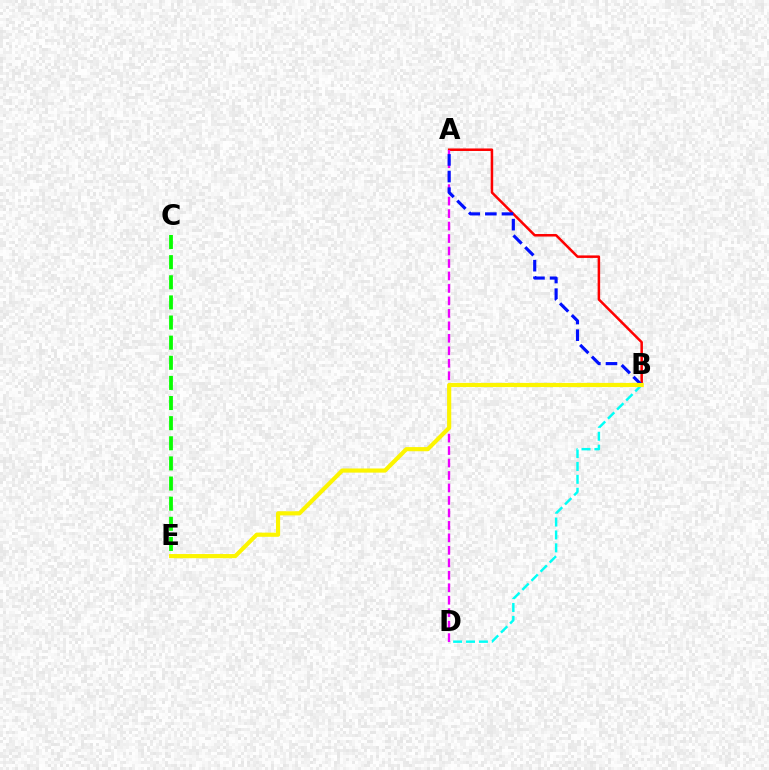{('C', 'E'): [{'color': '#08ff00', 'line_style': 'dashed', 'thickness': 2.73}], ('A', 'B'): [{'color': '#ff0000', 'line_style': 'solid', 'thickness': 1.81}, {'color': '#0010ff', 'line_style': 'dashed', 'thickness': 2.26}], ('A', 'D'): [{'color': '#ee00ff', 'line_style': 'dashed', 'thickness': 1.69}], ('B', 'D'): [{'color': '#00fff6', 'line_style': 'dashed', 'thickness': 1.75}], ('B', 'E'): [{'color': '#fcf500', 'line_style': 'solid', 'thickness': 2.99}]}